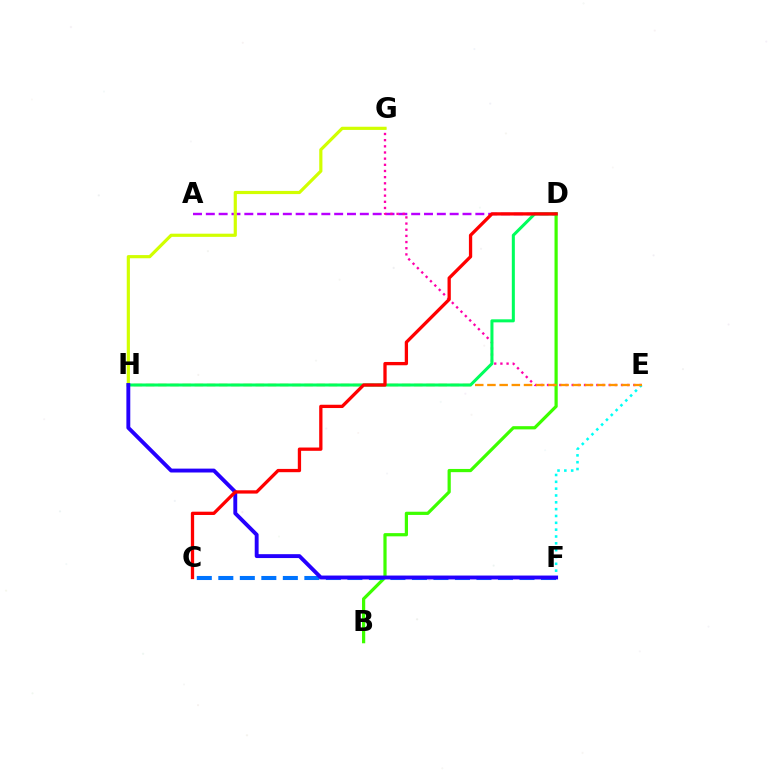{('A', 'D'): [{'color': '#b900ff', 'line_style': 'dashed', 'thickness': 1.74}], ('E', 'G'): [{'color': '#ff00ac', 'line_style': 'dotted', 'thickness': 1.67}], ('G', 'H'): [{'color': '#d1ff00', 'line_style': 'solid', 'thickness': 2.29}], ('B', 'D'): [{'color': '#3dff00', 'line_style': 'solid', 'thickness': 2.31}], ('E', 'F'): [{'color': '#00fff6', 'line_style': 'dotted', 'thickness': 1.86}], ('E', 'H'): [{'color': '#ff9400', 'line_style': 'dashed', 'thickness': 1.66}], ('C', 'F'): [{'color': '#0074ff', 'line_style': 'dashed', 'thickness': 2.92}], ('D', 'H'): [{'color': '#00ff5c', 'line_style': 'solid', 'thickness': 2.19}], ('F', 'H'): [{'color': '#2500ff', 'line_style': 'solid', 'thickness': 2.8}], ('C', 'D'): [{'color': '#ff0000', 'line_style': 'solid', 'thickness': 2.37}]}